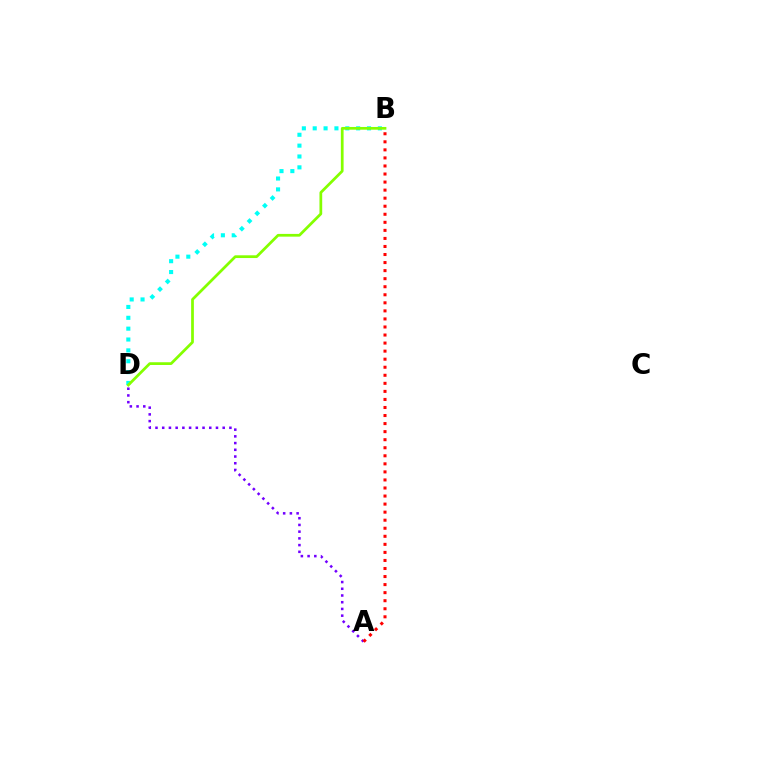{('B', 'D'): [{'color': '#00fff6', 'line_style': 'dotted', 'thickness': 2.95}, {'color': '#84ff00', 'line_style': 'solid', 'thickness': 1.97}], ('A', 'D'): [{'color': '#7200ff', 'line_style': 'dotted', 'thickness': 1.83}], ('A', 'B'): [{'color': '#ff0000', 'line_style': 'dotted', 'thickness': 2.19}]}